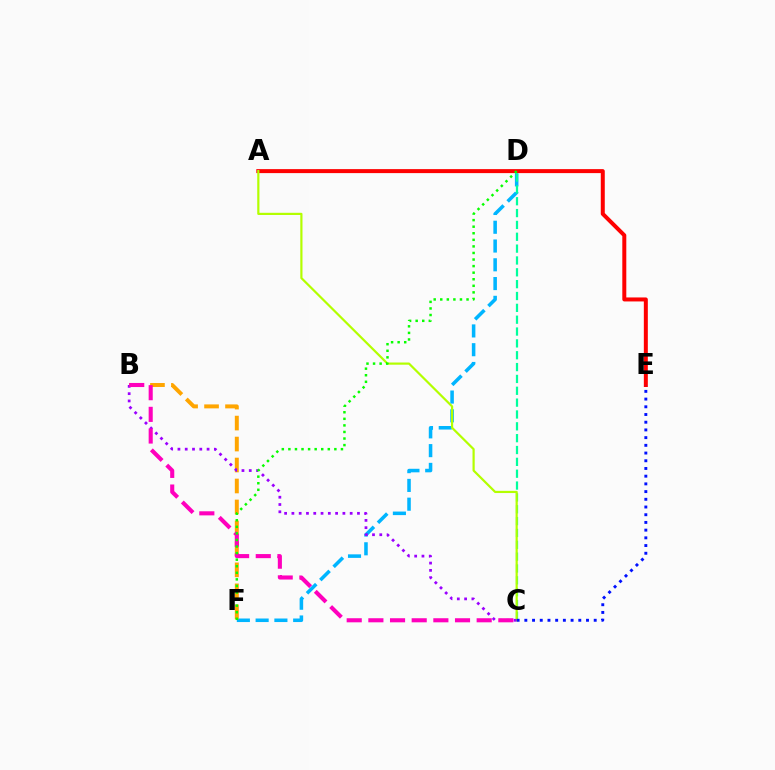{('A', 'E'): [{'color': '#ff0000', 'line_style': 'solid', 'thickness': 2.87}], ('D', 'F'): [{'color': '#00b5ff', 'line_style': 'dashed', 'thickness': 2.55}, {'color': '#08ff00', 'line_style': 'dotted', 'thickness': 1.78}], ('B', 'F'): [{'color': '#ffa500', 'line_style': 'dashed', 'thickness': 2.85}], ('C', 'D'): [{'color': '#00ff9d', 'line_style': 'dashed', 'thickness': 1.61}], ('A', 'C'): [{'color': '#b3ff00', 'line_style': 'solid', 'thickness': 1.58}], ('B', 'C'): [{'color': '#9b00ff', 'line_style': 'dotted', 'thickness': 1.98}, {'color': '#ff00bd', 'line_style': 'dashed', 'thickness': 2.94}], ('C', 'E'): [{'color': '#0010ff', 'line_style': 'dotted', 'thickness': 2.09}]}